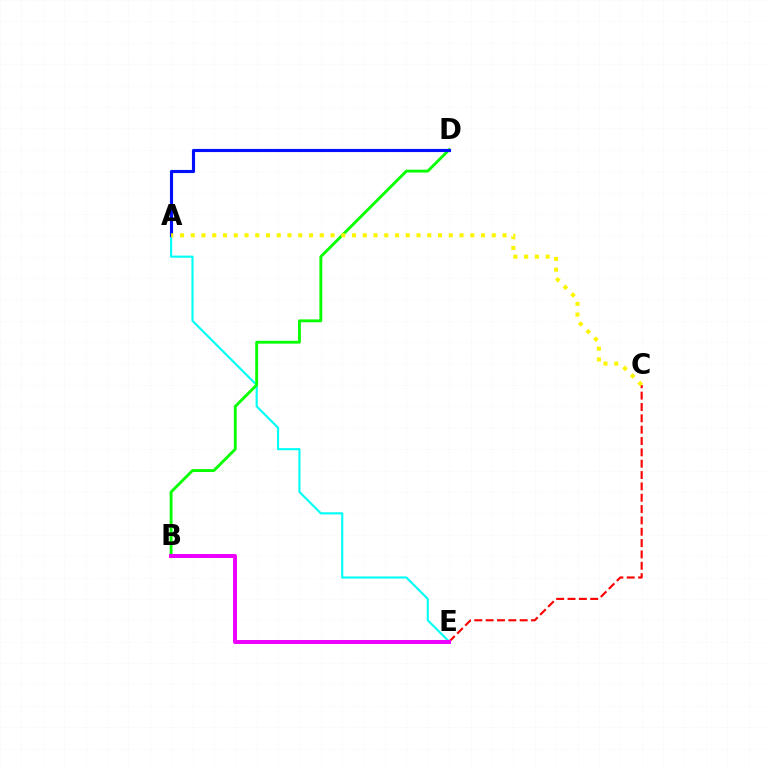{('A', 'E'): [{'color': '#00fff6', 'line_style': 'solid', 'thickness': 1.53}], ('B', 'D'): [{'color': '#08ff00', 'line_style': 'solid', 'thickness': 2.07}], ('C', 'E'): [{'color': '#ff0000', 'line_style': 'dashed', 'thickness': 1.54}], ('A', 'D'): [{'color': '#0010ff', 'line_style': 'solid', 'thickness': 2.26}], ('A', 'C'): [{'color': '#fcf500', 'line_style': 'dotted', 'thickness': 2.92}], ('B', 'E'): [{'color': '#ee00ff', 'line_style': 'solid', 'thickness': 2.86}]}